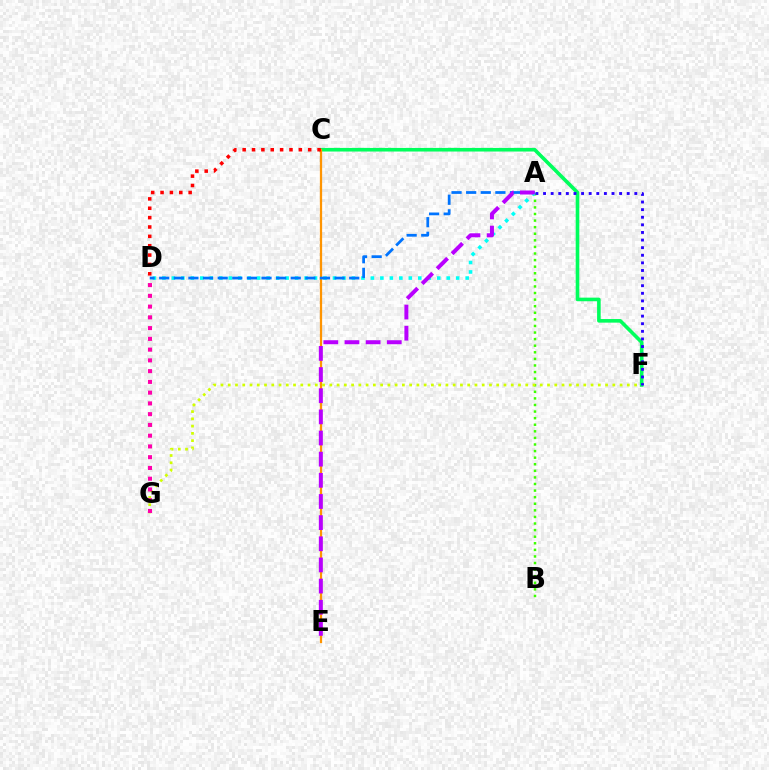{('A', 'B'): [{'color': '#3dff00', 'line_style': 'dotted', 'thickness': 1.79}], ('C', 'F'): [{'color': '#00ff5c', 'line_style': 'solid', 'thickness': 2.6}], ('A', 'D'): [{'color': '#00fff6', 'line_style': 'dotted', 'thickness': 2.58}, {'color': '#0074ff', 'line_style': 'dashed', 'thickness': 1.99}], ('C', 'E'): [{'color': '#ff9400', 'line_style': 'solid', 'thickness': 1.63}], ('F', 'G'): [{'color': '#d1ff00', 'line_style': 'dotted', 'thickness': 1.97}], ('C', 'D'): [{'color': '#ff0000', 'line_style': 'dotted', 'thickness': 2.54}], ('A', 'F'): [{'color': '#2500ff', 'line_style': 'dotted', 'thickness': 2.07}], ('D', 'G'): [{'color': '#ff00ac', 'line_style': 'dotted', 'thickness': 2.92}], ('A', 'E'): [{'color': '#b900ff', 'line_style': 'dashed', 'thickness': 2.87}]}